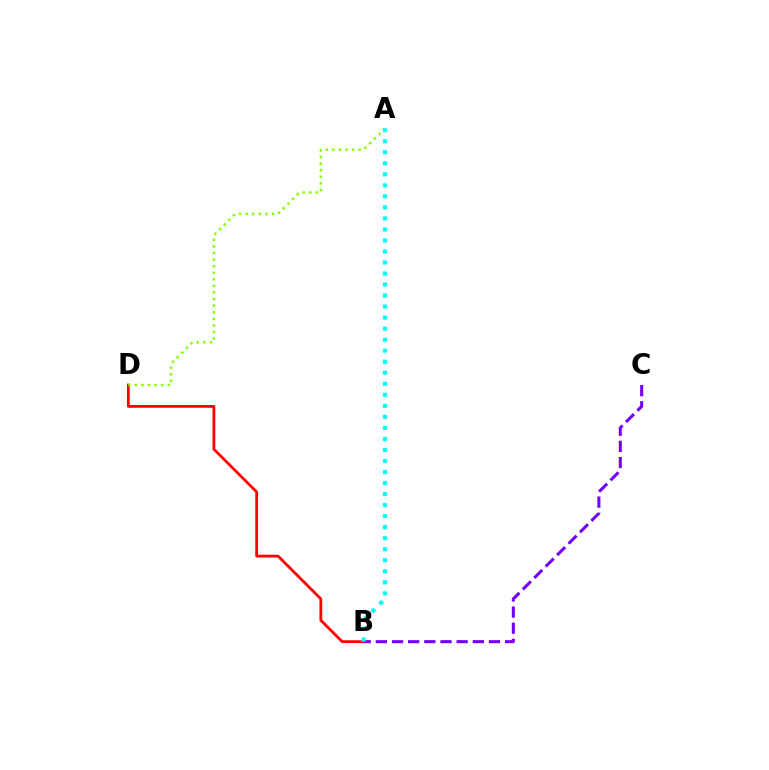{('B', 'D'): [{'color': '#ff0000', 'line_style': 'solid', 'thickness': 2.0}], ('A', 'D'): [{'color': '#84ff00', 'line_style': 'dotted', 'thickness': 1.79}], ('B', 'C'): [{'color': '#7200ff', 'line_style': 'dashed', 'thickness': 2.19}], ('A', 'B'): [{'color': '#00fff6', 'line_style': 'dotted', 'thickness': 3.0}]}